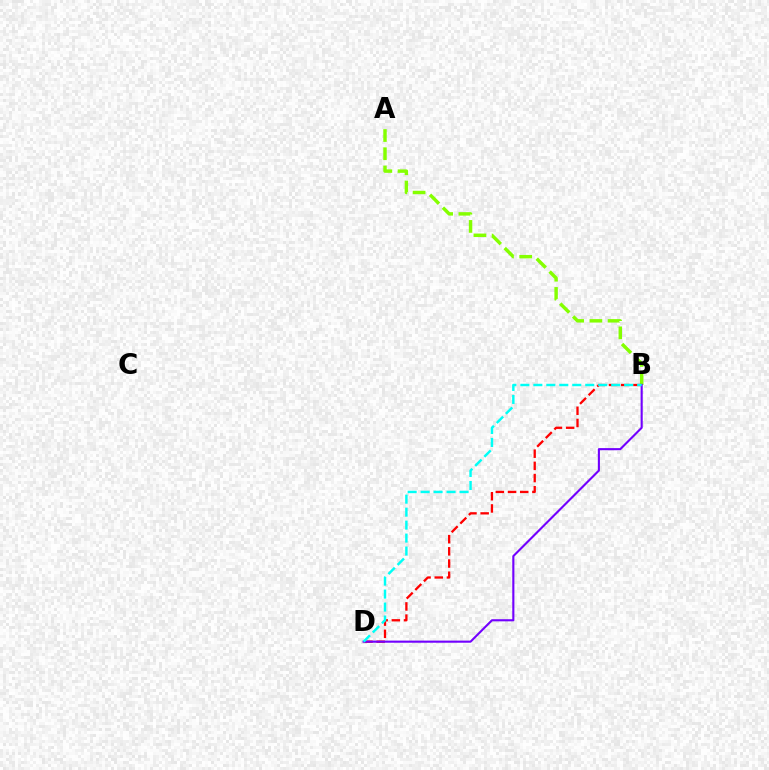{('A', 'B'): [{'color': '#84ff00', 'line_style': 'dashed', 'thickness': 2.47}], ('B', 'D'): [{'color': '#ff0000', 'line_style': 'dashed', 'thickness': 1.66}, {'color': '#7200ff', 'line_style': 'solid', 'thickness': 1.52}, {'color': '#00fff6', 'line_style': 'dashed', 'thickness': 1.76}]}